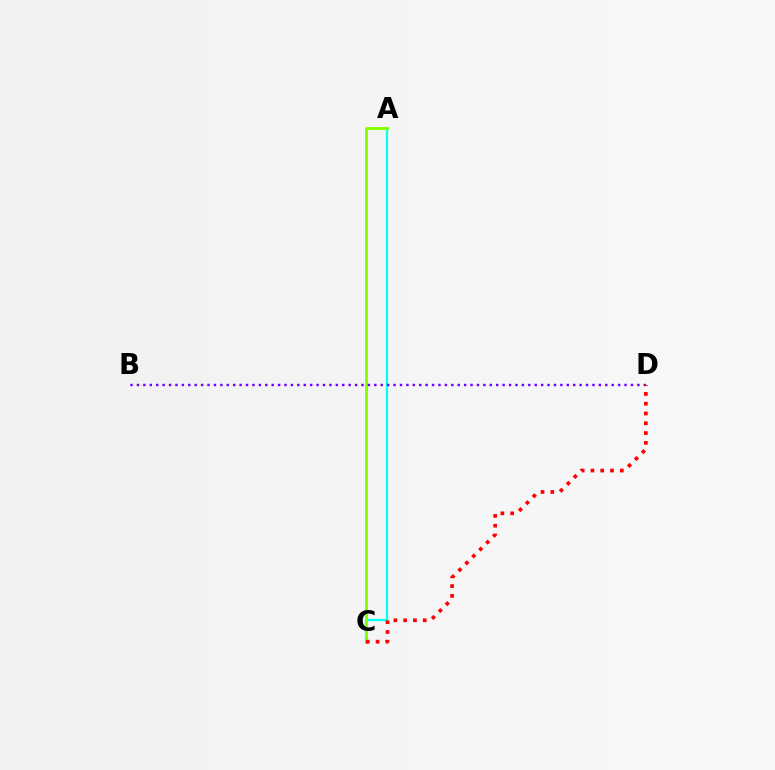{('A', 'C'): [{'color': '#00fff6', 'line_style': 'solid', 'thickness': 1.61}, {'color': '#84ff00', 'line_style': 'solid', 'thickness': 2.06}], ('B', 'D'): [{'color': '#7200ff', 'line_style': 'dotted', 'thickness': 1.74}], ('C', 'D'): [{'color': '#ff0000', 'line_style': 'dotted', 'thickness': 2.66}]}